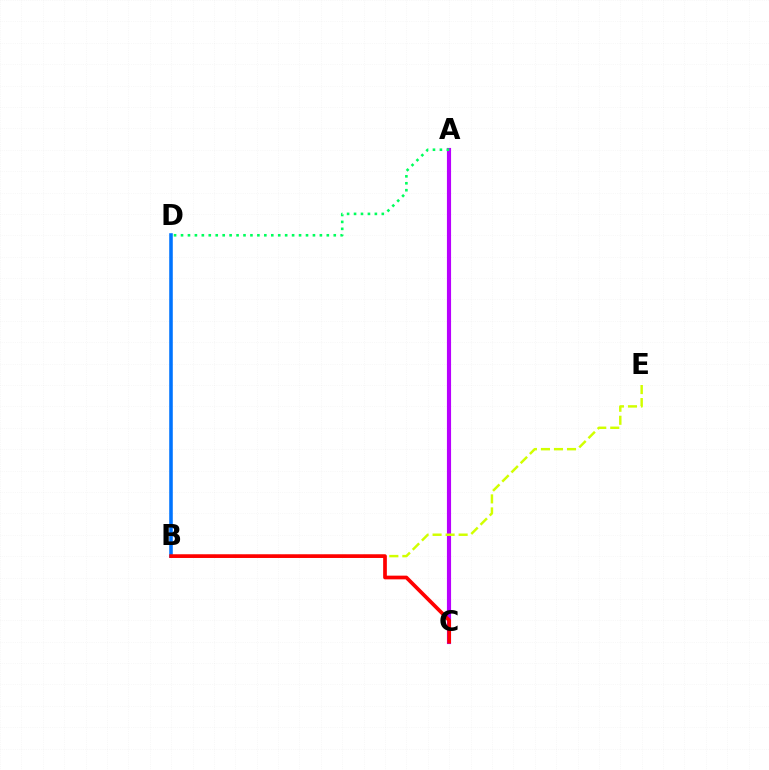{('B', 'D'): [{'color': '#0074ff', 'line_style': 'solid', 'thickness': 2.57}], ('A', 'C'): [{'color': '#b900ff', 'line_style': 'solid', 'thickness': 2.97}], ('A', 'D'): [{'color': '#00ff5c', 'line_style': 'dotted', 'thickness': 1.89}], ('B', 'E'): [{'color': '#d1ff00', 'line_style': 'dashed', 'thickness': 1.77}], ('B', 'C'): [{'color': '#ff0000', 'line_style': 'solid', 'thickness': 2.67}]}